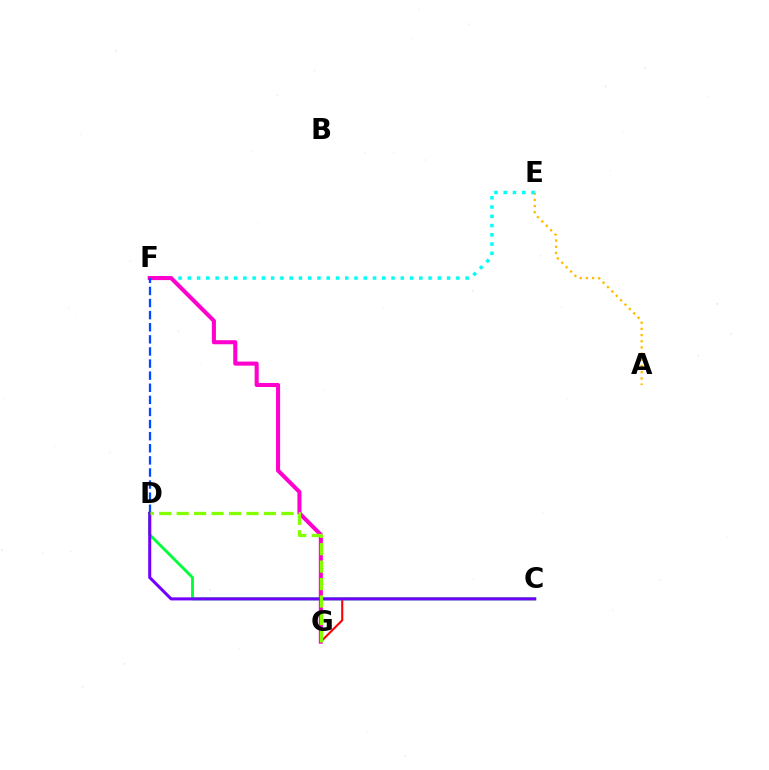{('A', 'E'): [{'color': '#ffbd00', 'line_style': 'dotted', 'thickness': 1.68}], ('C', 'G'): [{'color': '#ff0000', 'line_style': 'solid', 'thickness': 1.5}], ('E', 'F'): [{'color': '#00fff6', 'line_style': 'dotted', 'thickness': 2.52}], ('F', 'G'): [{'color': '#ff00cf', 'line_style': 'solid', 'thickness': 2.93}], ('C', 'D'): [{'color': '#00ff39', 'line_style': 'solid', 'thickness': 2.05}, {'color': '#7200ff', 'line_style': 'solid', 'thickness': 2.2}], ('D', 'F'): [{'color': '#004bff', 'line_style': 'dashed', 'thickness': 1.64}], ('D', 'G'): [{'color': '#84ff00', 'line_style': 'dashed', 'thickness': 2.37}]}